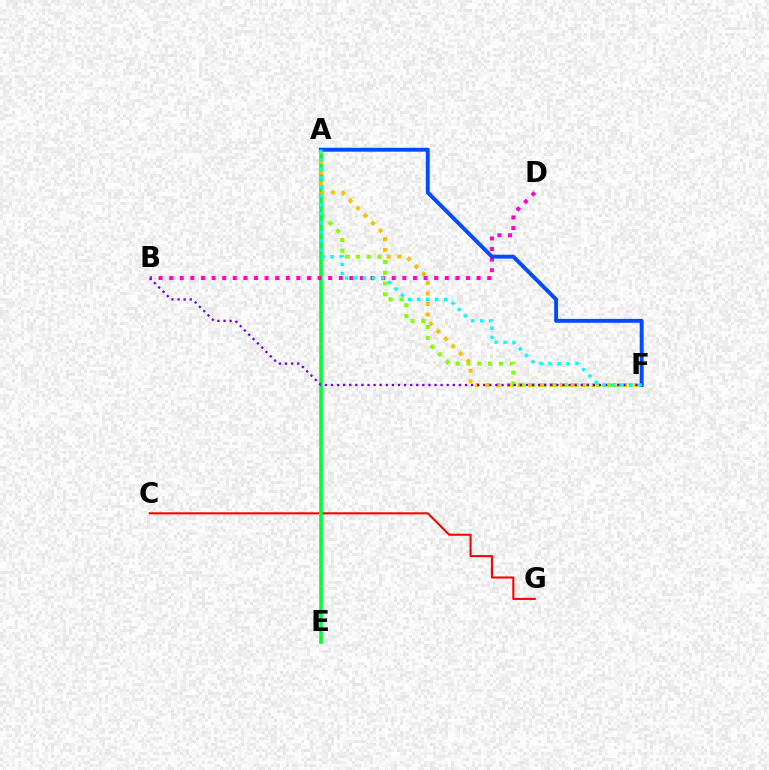{('C', 'G'): [{'color': '#ff0000', 'line_style': 'solid', 'thickness': 1.5}], ('A', 'F'): [{'color': '#84ff00', 'line_style': 'dotted', 'thickness': 2.93}, {'color': '#ffbd00', 'line_style': 'dotted', 'thickness': 2.87}, {'color': '#004bff', 'line_style': 'solid', 'thickness': 2.81}, {'color': '#00fff6', 'line_style': 'dotted', 'thickness': 2.44}], ('A', 'E'): [{'color': '#00ff39', 'line_style': 'solid', 'thickness': 2.59}], ('B', 'D'): [{'color': '#ff00cf', 'line_style': 'dotted', 'thickness': 2.88}], ('B', 'F'): [{'color': '#7200ff', 'line_style': 'dotted', 'thickness': 1.66}]}